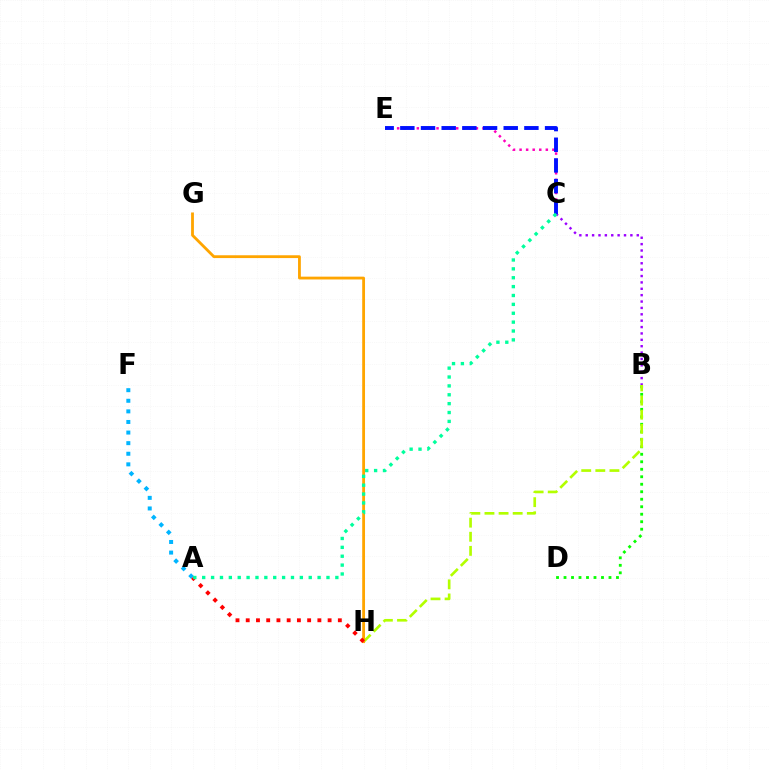{('B', 'D'): [{'color': '#08ff00', 'line_style': 'dotted', 'thickness': 2.04}], ('B', 'C'): [{'color': '#9b00ff', 'line_style': 'dotted', 'thickness': 1.73}], ('B', 'H'): [{'color': '#b3ff00', 'line_style': 'dashed', 'thickness': 1.92}], ('C', 'E'): [{'color': '#ff00bd', 'line_style': 'dotted', 'thickness': 1.78}, {'color': '#0010ff', 'line_style': 'dashed', 'thickness': 2.81}], ('G', 'H'): [{'color': '#ffa500', 'line_style': 'solid', 'thickness': 2.02}], ('A', 'F'): [{'color': '#00b5ff', 'line_style': 'dotted', 'thickness': 2.88}], ('A', 'H'): [{'color': '#ff0000', 'line_style': 'dotted', 'thickness': 2.78}], ('A', 'C'): [{'color': '#00ff9d', 'line_style': 'dotted', 'thickness': 2.41}]}